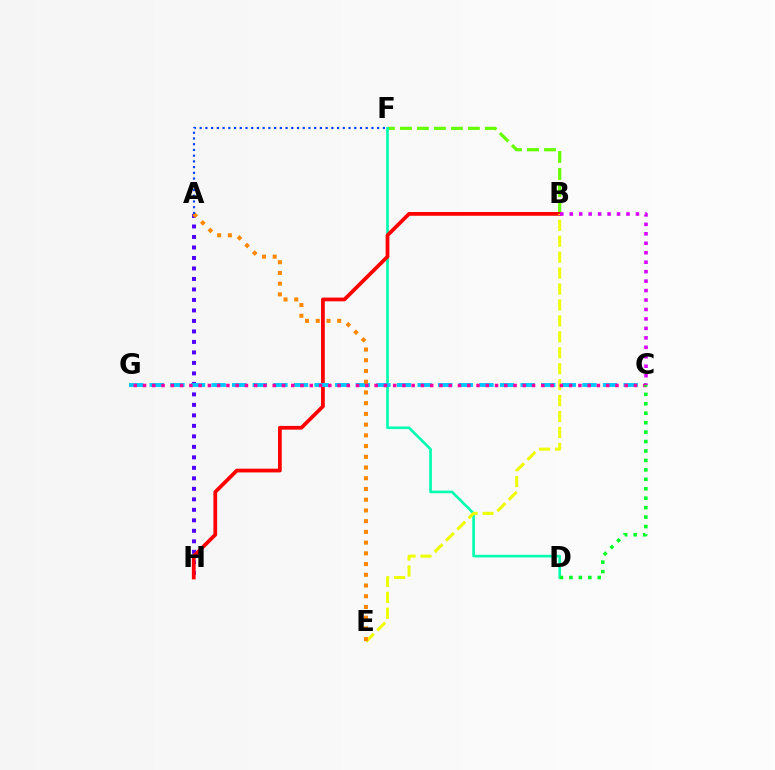{('B', 'F'): [{'color': '#66ff00', 'line_style': 'dashed', 'thickness': 2.31}], ('A', 'H'): [{'color': '#4f00ff', 'line_style': 'dotted', 'thickness': 2.85}], ('D', 'F'): [{'color': '#00ffaf', 'line_style': 'solid', 'thickness': 1.91}], ('B', 'H'): [{'color': '#ff0000', 'line_style': 'solid', 'thickness': 2.7}], ('C', 'G'): [{'color': '#00c7ff', 'line_style': 'dashed', 'thickness': 2.8}, {'color': '#ff00a0', 'line_style': 'dotted', 'thickness': 2.52}], ('B', 'E'): [{'color': '#eeff00', 'line_style': 'dashed', 'thickness': 2.16}], ('B', 'C'): [{'color': '#d600ff', 'line_style': 'dotted', 'thickness': 2.57}], ('A', 'E'): [{'color': '#ff8800', 'line_style': 'dotted', 'thickness': 2.91}], ('C', 'D'): [{'color': '#00ff27', 'line_style': 'dotted', 'thickness': 2.57}], ('A', 'F'): [{'color': '#003fff', 'line_style': 'dotted', 'thickness': 1.56}]}